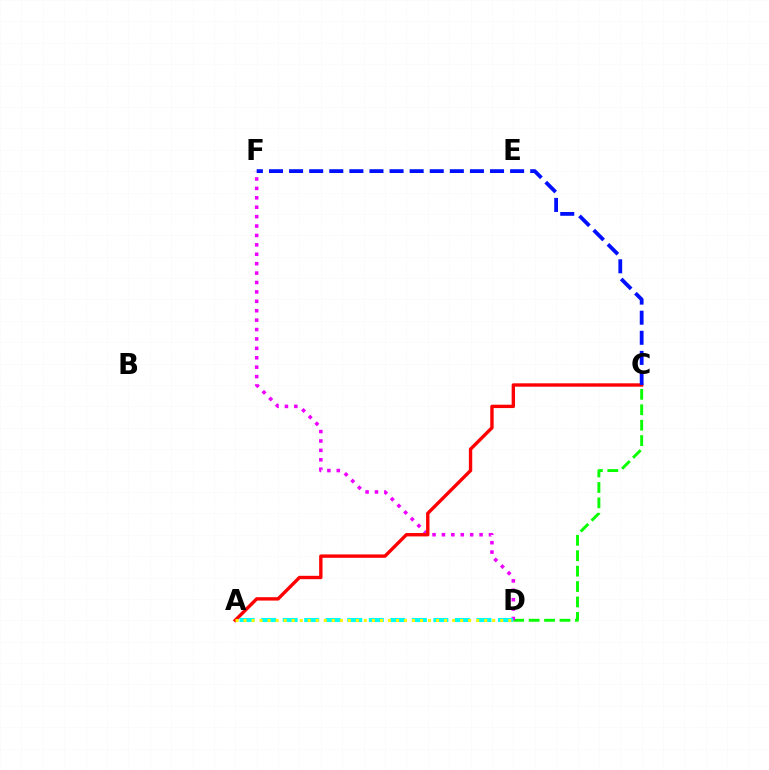{('C', 'D'): [{'color': '#08ff00', 'line_style': 'dashed', 'thickness': 2.09}], ('D', 'F'): [{'color': '#ee00ff', 'line_style': 'dotted', 'thickness': 2.56}], ('A', 'C'): [{'color': '#ff0000', 'line_style': 'solid', 'thickness': 2.43}], ('C', 'F'): [{'color': '#0010ff', 'line_style': 'dashed', 'thickness': 2.73}], ('A', 'D'): [{'color': '#00fff6', 'line_style': 'dashed', 'thickness': 2.93}, {'color': '#fcf500', 'line_style': 'dotted', 'thickness': 2.18}]}